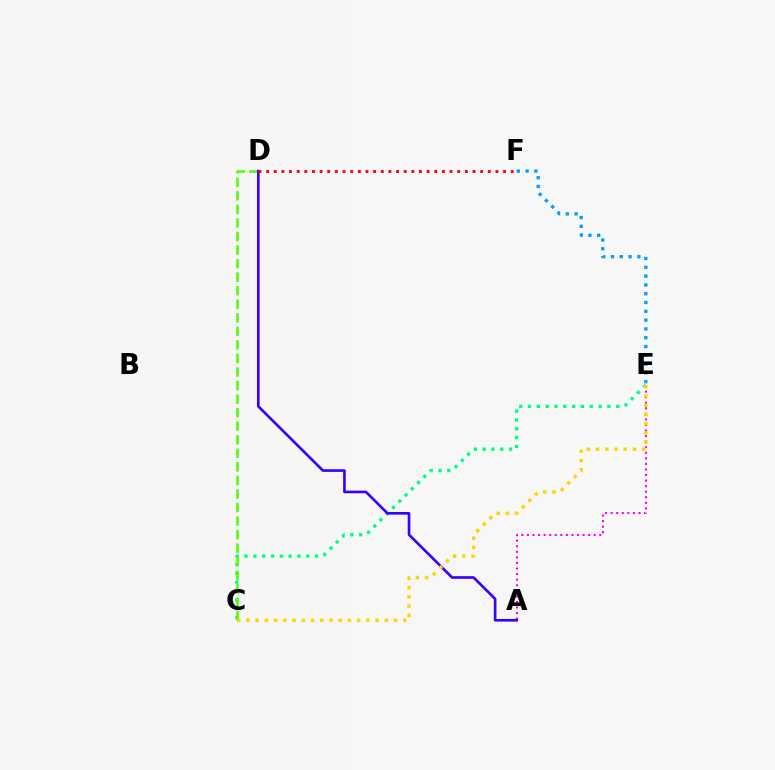{('A', 'E'): [{'color': '#ff00ed', 'line_style': 'dotted', 'thickness': 1.51}], ('E', 'F'): [{'color': '#009eff', 'line_style': 'dotted', 'thickness': 2.39}], ('C', 'E'): [{'color': '#00ff86', 'line_style': 'dotted', 'thickness': 2.4}, {'color': '#ffd500', 'line_style': 'dotted', 'thickness': 2.51}], ('C', 'D'): [{'color': '#4fff00', 'line_style': 'dashed', 'thickness': 1.84}], ('A', 'D'): [{'color': '#3700ff', 'line_style': 'solid', 'thickness': 1.9}], ('D', 'F'): [{'color': '#ff0000', 'line_style': 'dotted', 'thickness': 2.08}]}